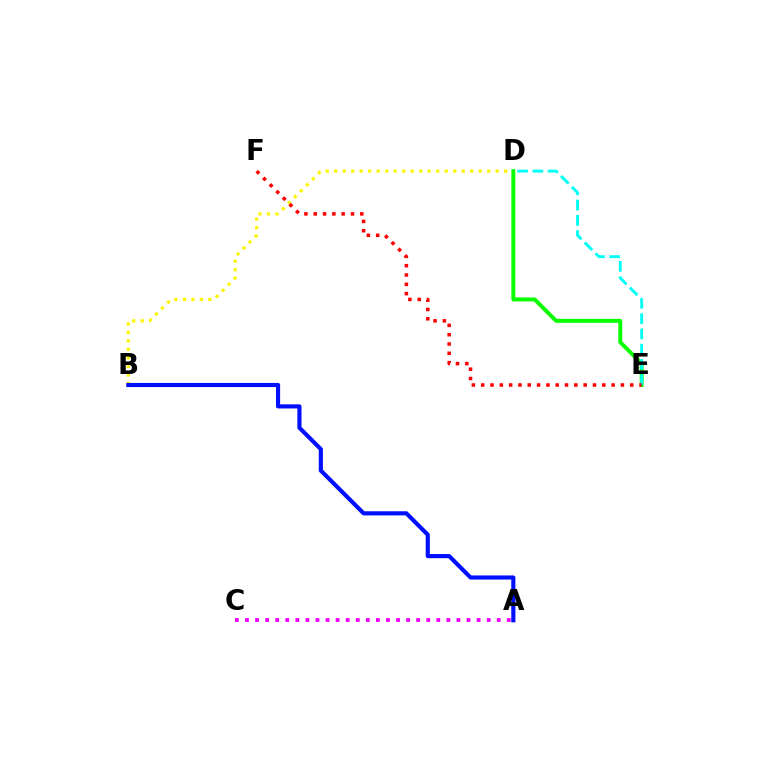{('B', 'D'): [{'color': '#fcf500', 'line_style': 'dotted', 'thickness': 2.31}], ('D', 'E'): [{'color': '#08ff00', 'line_style': 'solid', 'thickness': 2.83}, {'color': '#00fff6', 'line_style': 'dashed', 'thickness': 2.07}], ('A', 'C'): [{'color': '#ee00ff', 'line_style': 'dotted', 'thickness': 2.74}], ('A', 'B'): [{'color': '#0010ff', 'line_style': 'solid', 'thickness': 2.98}], ('E', 'F'): [{'color': '#ff0000', 'line_style': 'dotted', 'thickness': 2.53}]}